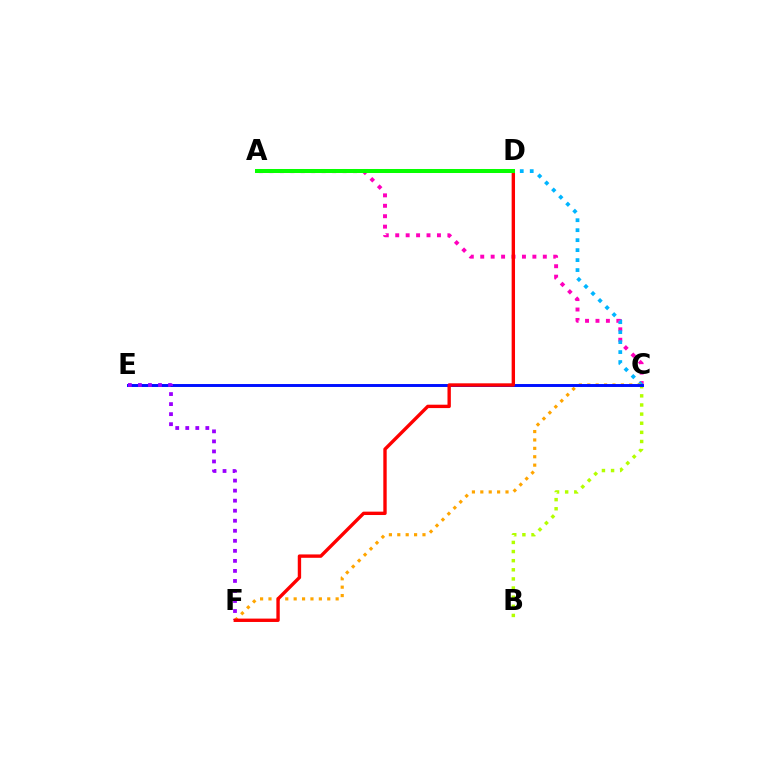{('A', 'C'): [{'color': '#ff00bd', 'line_style': 'dotted', 'thickness': 2.83}], ('B', 'C'): [{'color': '#b3ff00', 'line_style': 'dotted', 'thickness': 2.48}], ('C', 'D'): [{'color': '#00b5ff', 'line_style': 'dotted', 'thickness': 2.71}], ('C', 'F'): [{'color': '#ffa500', 'line_style': 'dotted', 'thickness': 2.28}], ('C', 'E'): [{'color': '#0010ff', 'line_style': 'solid', 'thickness': 2.12}], ('E', 'F'): [{'color': '#9b00ff', 'line_style': 'dotted', 'thickness': 2.73}], ('A', 'D'): [{'color': '#00ff9d', 'line_style': 'dotted', 'thickness': 2.9}, {'color': '#08ff00', 'line_style': 'solid', 'thickness': 2.89}], ('D', 'F'): [{'color': '#ff0000', 'line_style': 'solid', 'thickness': 2.43}]}